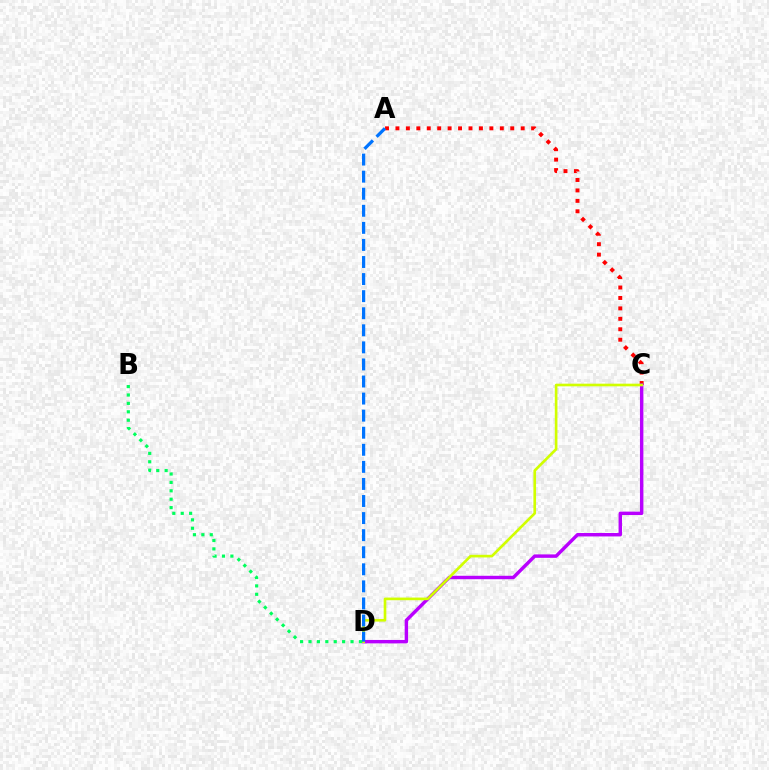{('A', 'C'): [{'color': '#ff0000', 'line_style': 'dotted', 'thickness': 2.84}], ('C', 'D'): [{'color': '#b900ff', 'line_style': 'solid', 'thickness': 2.47}, {'color': '#d1ff00', 'line_style': 'solid', 'thickness': 1.9}], ('A', 'D'): [{'color': '#0074ff', 'line_style': 'dashed', 'thickness': 2.32}], ('B', 'D'): [{'color': '#00ff5c', 'line_style': 'dotted', 'thickness': 2.28}]}